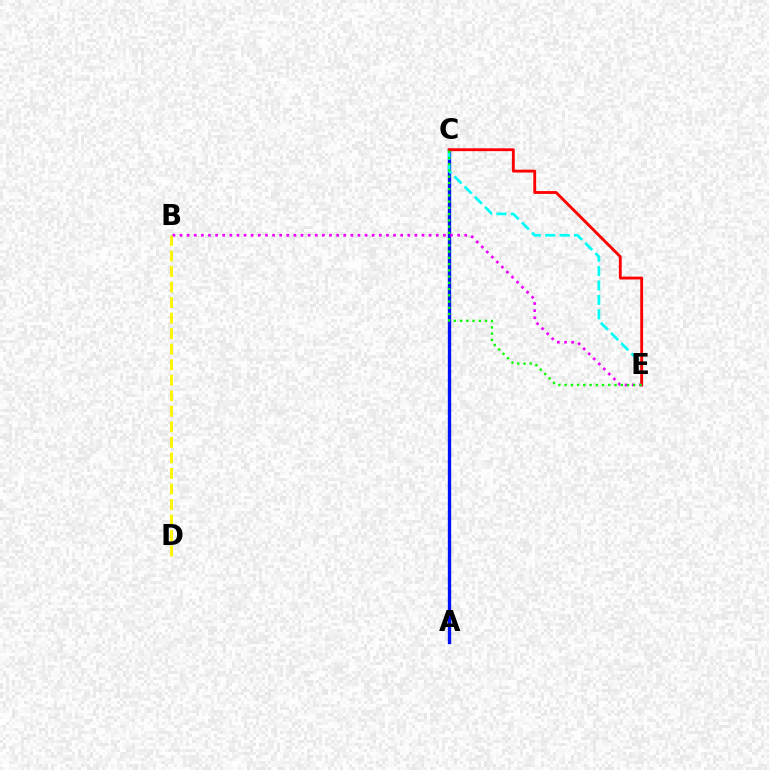{('A', 'C'): [{'color': '#0010ff', 'line_style': 'solid', 'thickness': 2.4}], ('C', 'E'): [{'color': '#00fff6', 'line_style': 'dashed', 'thickness': 1.96}, {'color': '#ff0000', 'line_style': 'solid', 'thickness': 2.05}, {'color': '#08ff00', 'line_style': 'dotted', 'thickness': 1.7}], ('B', 'D'): [{'color': '#fcf500', 'line_style': 'dashed', 'thickness': 2.11}], ('B', 'E'): [{'color': '#ee00ff', 'line_style': 'dotted', 'thickness': 1.93}]}